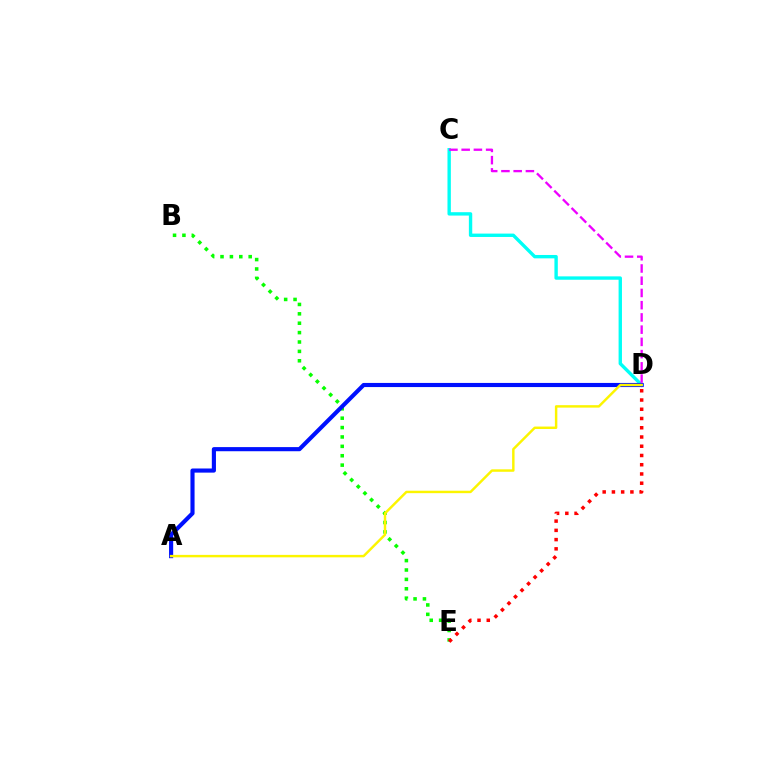{('B', 'E'): [{'color': '#08ff00', 'line_style': 'dotted', 'thickness': 2.55}], ('C', 'D'): [{'color': '#00fff6', 'line_style': 'solid', 'thickness': 2.43}, {'color': '#ee00ff', 'line_style': 'dashed', 'thickness': 1.66}], ('D', 'E'): [{'color': '#ff0000', 'line_style': 'dotted', 'thickness': 2.51}], ('A', 'D'): [{'color': '#0010ff', 'line_style': 'solid', 'thickness': 2.97}, {'color': '#fcf500', 'line_style': 'solid', 'thickness': 1.76}]}